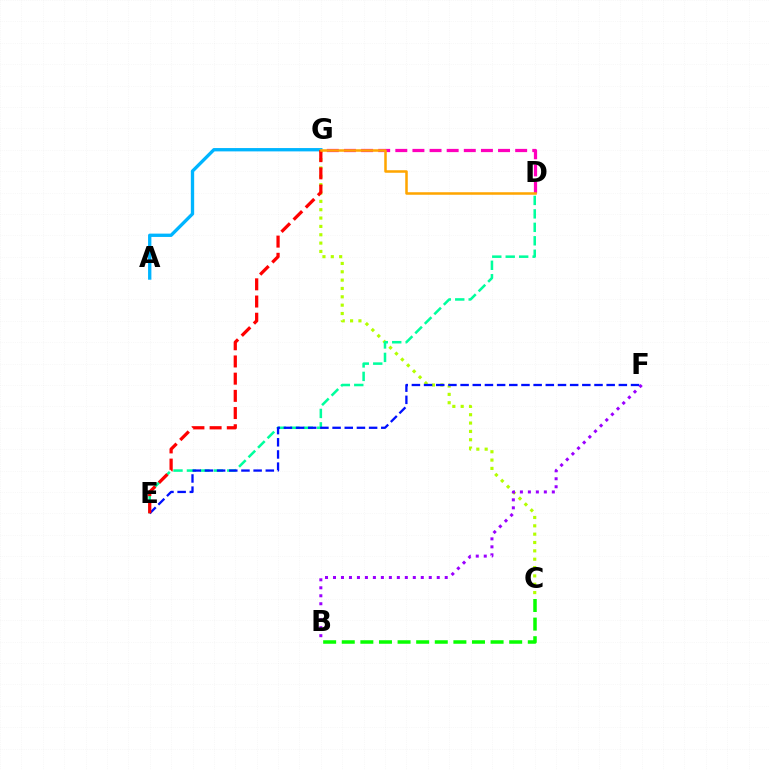{('A', 'G'): [{'color': '#00b5ff', 'line_style': 'solid', 'thickness': 2.39}], ('C', 'G'): [{'color': '#b3ff00', 'line_style': 'dotted', 'thickness': 2.27}], ('D', 'E'): [{'color': '#00ff9d', 'line_style': 'dashed', 'thickness': 1.83}], ('B', 'F'): [{'color': '#9b00ff', 'line_style': 'dotted', 'thickness': 2.17}], ('E', 'F'): [{'color': '#0010ff', 'line_style': 'dashed', 'thickness': 1.65}], ('D', 'G'): [{'color': '#ff00bd', 'line_style': 'dashed', 'thickness': 2.33}, {'color': '#ffa500', 'line_style': 'solid', 'thickness': 1.82}], ('E', 'G'): [{'color': '#ff0000', 'line_style': 'dashed', 'thickness': 2.34}], ('B', 'C'): [{'color': '#08ff00', 'line_style': 'dashed', 'thickness': 2.53}]}